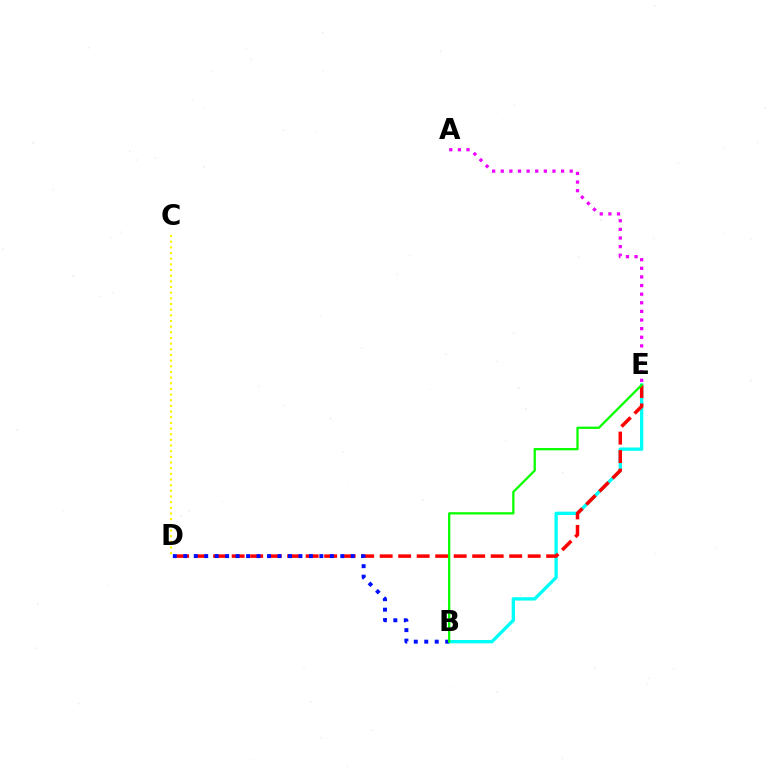{('B', 'E'): [{'color': '#00fff6', 'line_style': 'solid', 'thickness': 2.4}, {'color': '#08ff00', 'line_style': 'solid', 'thickness': 1.64}], ('D', 'E'): [{'color': '#ff0000', 'line_style': 'dashed', 'thickness': 2.51}], ('A', 'E'): [{'color': '#ee00ff', 'line_style': 'dotted', 'thickness': 2.34}], ('C', 'D'): [{'color': '#fcf500', 'line_style': 'dotted', 'thickness': 1.54}], ('B', 'D'): [{'color': '#0010ff', 'line_style': 'dotted', 'thickness': 2.84}]}